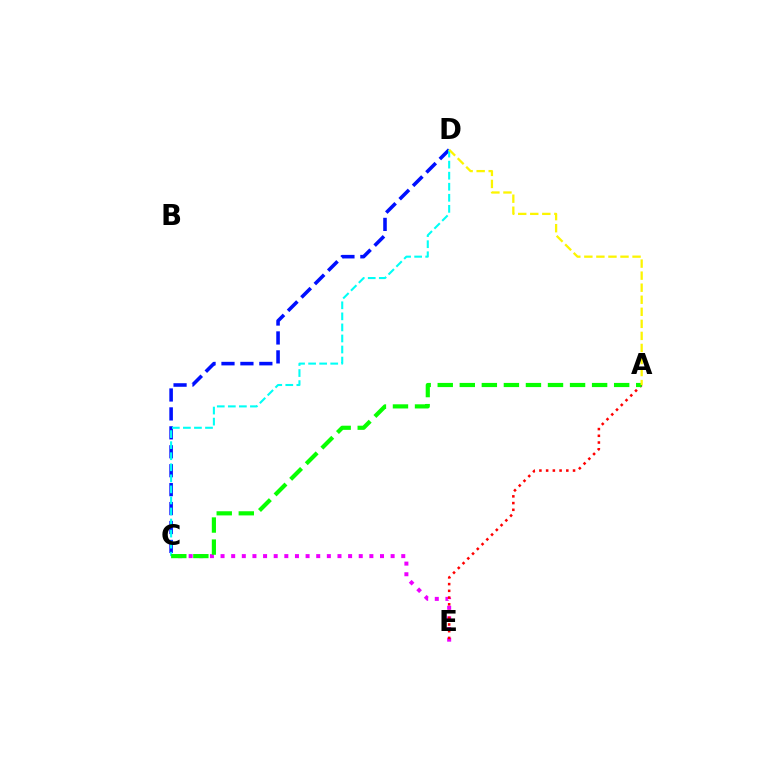{('C', 'E'): [{'color': '#ee00ff', 'line_style': 'dotted', 'thickness': 2.89}], ('C', 'D'): [{'color': '#0010ff', 'line_style': 'dashed', 'thickness': 2.57}, {'color': '#00fff6', 'line_style': 'dashed', 'thickness': 1.5}], ('A', 'E'): [{'color': '#ff0000', 'line_style': 'dotted', 'thickness': 1.83}], ('A', 'C'): [{'color': '#08ff00', 'line_style': 'dashed', 'thickness': 3.0}], ('A', 'D'): [{'color': '#fcf500', 'line_style': 'dashed', 'thickness': 1.64}]}